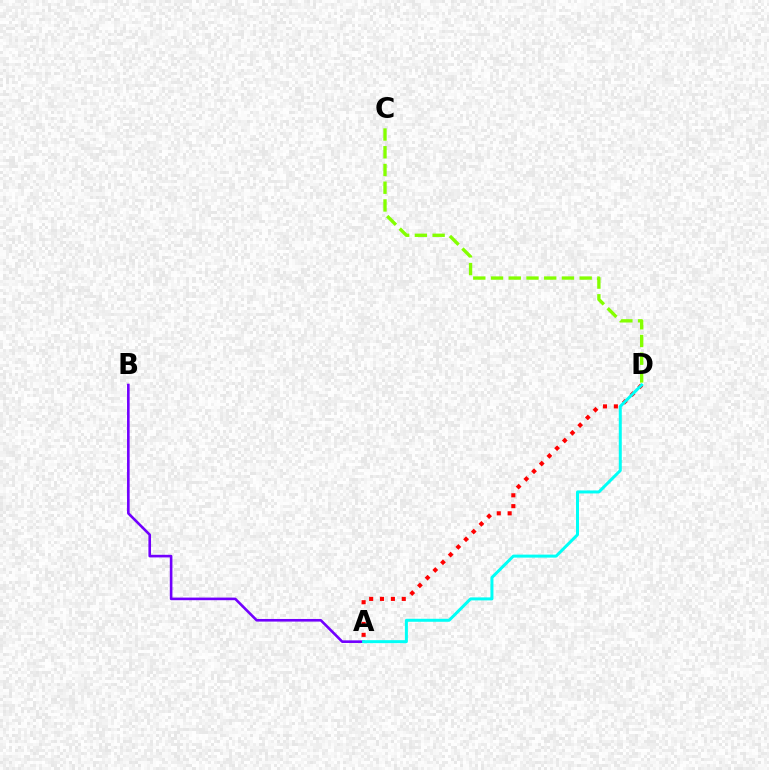{('C', 'D'): [{'color': '#84ff00', 'line_style': 'dashed', 'thickness': 2.41}], ('A', 'D'): [{'color': '#ff0000', 'line_style': 'dotted', 'thickness': 2.95}, {'color': '#00fff6', 'line_style': 'solid', 'thickness': 2.15}], ('A', 'B'): [{'color': '#7200ff', 'line_style': 'solid', 'thickness': 1.88}]}